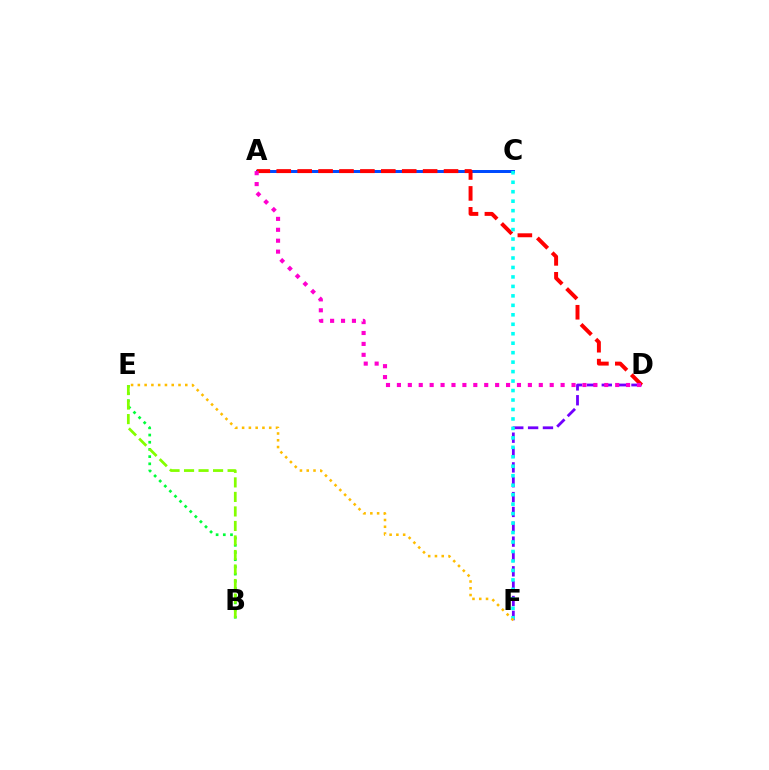{('D', 'F'): [{'color': '#7200ff', 'line_style': 'dashed', 'thickness': 2.02}], ('A', 'C'): [{'color': '#004bff', 'line_style': 'solid', 'thickness': 2.15}], ('A', 'D'): [{'color': '#ff0000', 'line_style': 'dashed', 'thickness': 2.84}, {'color': '#ff00cf', 'line_style': 'dotted', 'thickness': 2.97}], ('B', 'E'): [{'color': '#00ff39', 'line_style': 'dotted', 'thickness': 1.95}, {'color': '#84ff00', 'line_style': 'dashed', 'thickness': 1.97}], ('C', 'F'): [{'color': '#00fff6', 'line_style': 'dotted', 'thickness': 2.57}], ('E', 'F'): [{'color': '#ffbd00', 'line_style': 'dotted', 'thickness': 1.84}]}